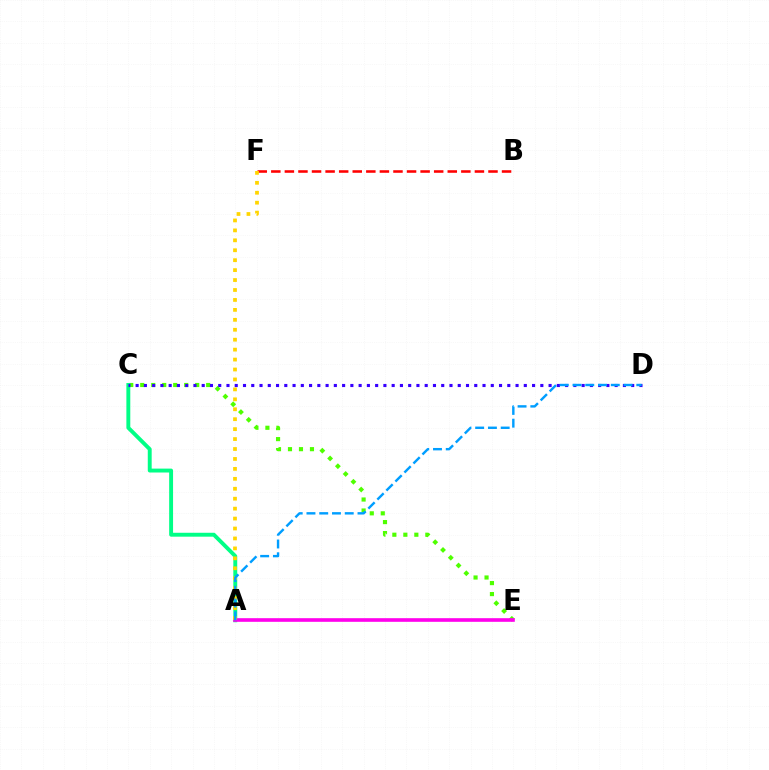{('C', 'E'): [{'color': '#4fff00', 'line_style': 'dotted', 'thickness': 2.99}], ('A', 'C'): [{'color': '#00ff86', 'line_style': 'solid', 'thickness': 2.81}], ('B', 'F'): [{'color': '#ff0000', 'line_style': 'dashed', 'thickness': 1.84}], ('A', 'E'): [{'color': '#ff00ed', 'line_style': 'solid', 'thickness': 2.62}], ('A', 'F'): [{'color': '#ffd500', 'line_style': 'dotted', 'thickness': 2.7}], ('C', 'D'): [{'color': '#3700ff', 'line_style': 'dotted', 'thickness': 2.24}], ('A', 'D'): [{'color': '#009eff', 'line_style': 'dashed', 'thickness': 1.73}]}